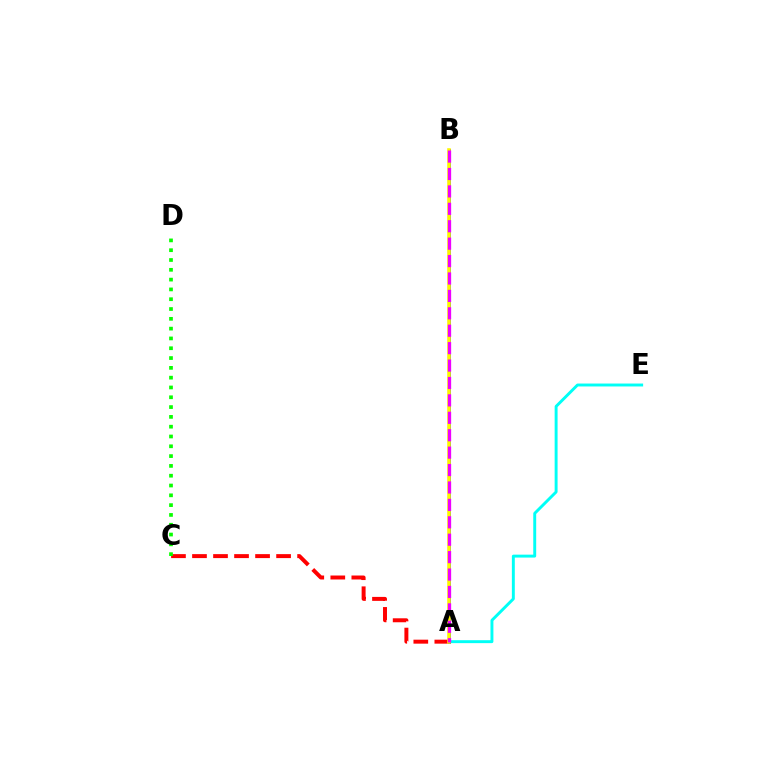{('A', 'C'): [{'color': '#ff0000', 'line_style': 'dashed', 'thickness': 2.86}], ('A', 'E'): [{'color': '#00fff6', 'line_style': 'solid', 'thickness': 2.11}], ('A', 'B'): [{'color': '#0010ff', 'line_style': 'solid', 'thickness': 2.03}, {'color': '#fcf500', 'line_style': 'solid', 'thickness': 2.58}, {'color': '#ee00ff', 'line_style': 'dashed', 'thickness': 2.37}], ('C', 'D'): [{'color': '#08ff00', 'line_style': 'dotted', 'thickness': 2.66}]}